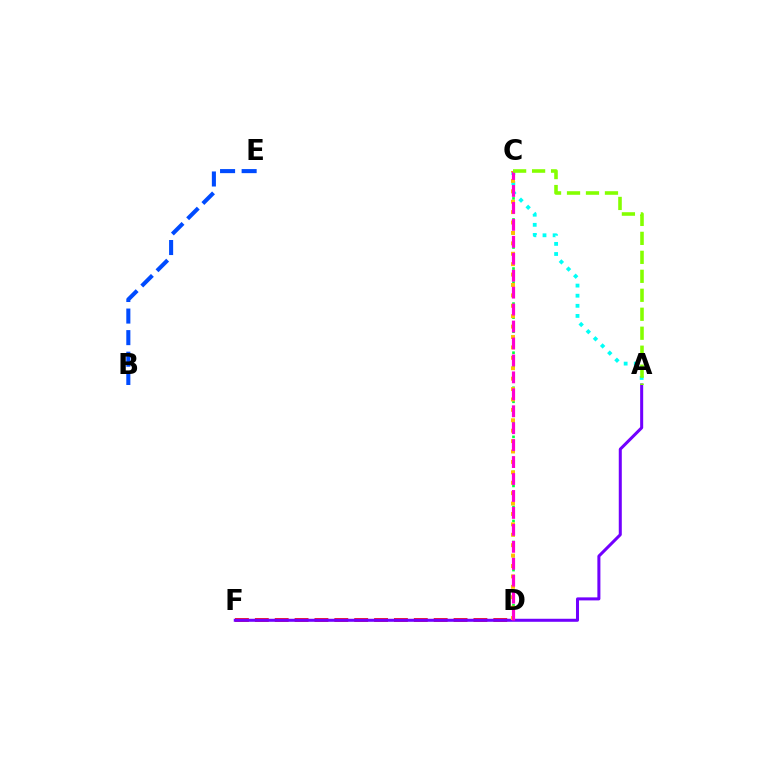{('C', 'D'): [{'color': '#00ff39', 'line_style': 'dotted', 'thickness': 1.91}, {'color': '#ffbd00', 'line_style': 'dotted', 'thickness': 2.83}, {'color': '#ff00cf', 'line_style': 'dashed', 'thickness': 2.3}], ('A', 'C'): [{'color': '#00fff6', 'line_style': 'dotted', 'thickness': 2.75}, {'color': '#84ff00', 'line_style': 'dashed', 'thickness': 2.58}], ('B', 'E'): [{'color': '#004bff', 'line_style': 'dashed', 'thickness': 2.93}], ('D', 'F'): [{'color': '#ff0000', 'line_style': 'dashed', 'thickness': 2.7}], ('A', 'F'): [{'color': '#7200ff', 'line_style': 'solid', 'thickness': 2.18}]}